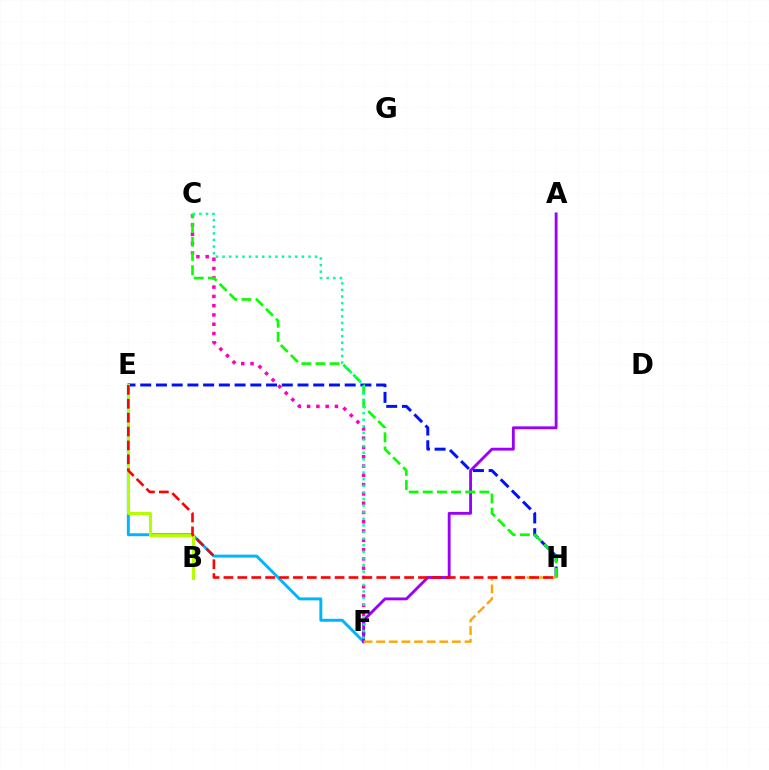{('E', 'F'): [{'color': '#00b5ff', 'line_style': 'solid', 'thickness': 2.11}], ('C', 'F'): [{'color': '#ff00bd', 'line_style': 'dotted', 'thickness': 2.52}, {'color': '#00ff9d', 'line_style': 'dotted', 'thickness': 1.79}], ('A', 'F'): [{'color': '#9b00ff', 'line_style': 'solid', 'thickness': 2.05}], ('E', 'H'): [{'color': '#0010ff', 'line_style': 'dashed', 'thickness': 2.14}, {'color': '#ff0000', 'line_style': 'dashed', 'thickness': 1.89}], ('B', 'E'): [{'color': '#b3ff00', 'line_style': 'solid', 'thickness': 2.18}], ('C', 'H'): [{'color': '#08ff00', 'line_style': 'dashed', 'thickness': 1.92}], ('F', 'H'): [{'color': '#ffa500', 'line_style': 'dashed', 'thickness': 1.72}]}